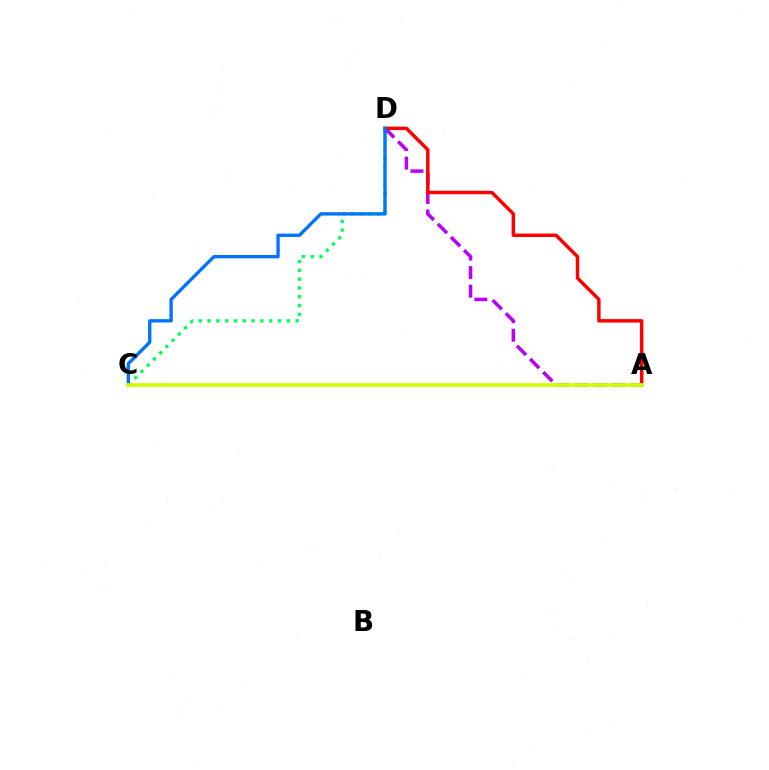{('A', 'D'): [{'color': '#b900ff', 'line_style': 'dashed', 'thickness': 2.52}, {'color': '#ff0000', 'line_style': 'solid', 'thickness': 2.49}], ('C', 'D'): [{'color': '#00ff5c', 'line_style': 'dotted', 'thickness': 2.39}, {'color': '#0074ff', 'line_style': 'solid', 'thickness': 2.41}], ('A', 'C'): [{'color': '#d1ff00', 'line_style': 'solid', 'thickness': 2.65}]}